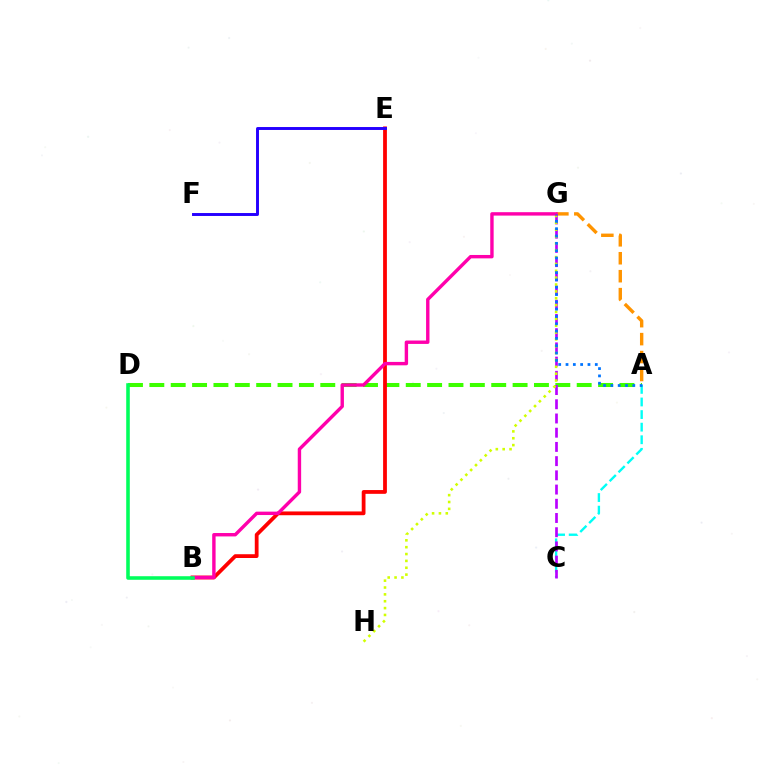{('A', 'C'): [{'color': '#00fff6', 'line_style': 'dashed', 'thickness': 1.71}], ('A', 'D'): [{'color': '#3dff00', 'line_style': 'dashed', 'thickness': 2.9}], ('B', 'E'): [{'color': '#ff0000', 'line_style': 'solid', 'thickness': 2.72}], ('A', 'G'): [{'color': '#ff9400', 'line_style': 'dashed', 'thickness': 2.44}, {'color': '#0074ff', 'line_style': 'dotted', 'thickness': 1.99}], ('C', 'G'): [{'color': '#b900ff', 'line_style': 'dashed', 'thickness': 1.93}], ('G', 'H'): [{'color': '#d1ff00', 'line_style': 'dotted', 'thickness': 1.86}], ('B', 'G'): [{'color': '#ff00ac', 'line_style': 'solid', 'thickness': 2.45}], ('B', 'D'): [{'color': '#00ff5c', 'line_style': 'solid', 'thickness': 2.57}], ('E', 'F'): [{'color': '#2500ff', 'line_style': 'solid', 'thickness': 2.11}]}